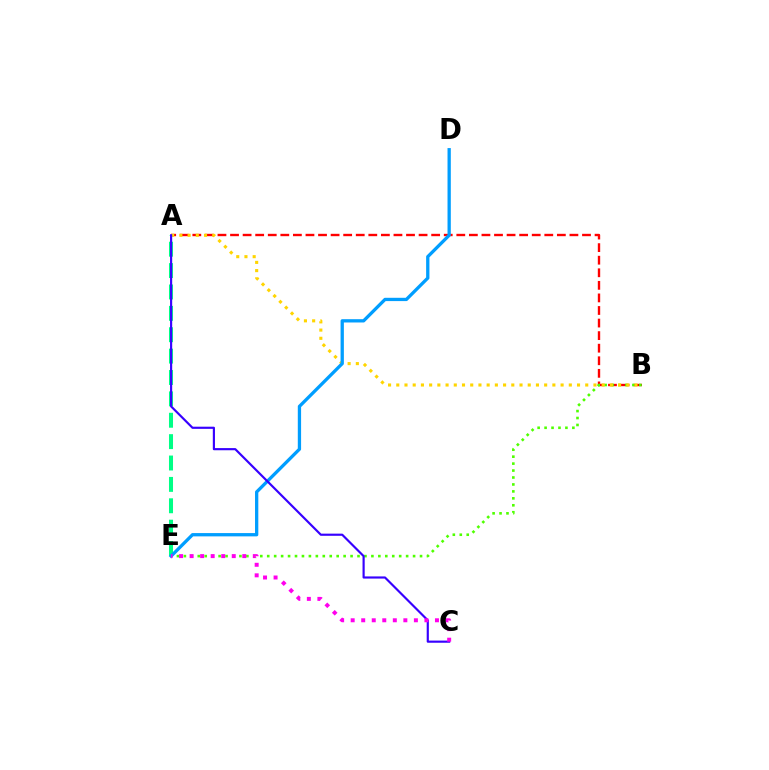{('A', 'B'): [{'color': '#ff0000', 'line_style': 'dashed', 'thickness': 1.71}, {'color': '#ffd500', 'line_style': 'dotted', 'thickness': 2.23}], ('A', 'E'): [{'color': '#00ff86', 'line_style': 'dashed', 'thickness': 2.9}], ('B', 'E'): [{'color': '#4fff00', 'line_style': 'dotted', 'thickness': 1.89}], ('D', 'E'): [{'color': '#009eff', 'line_style': 'solid', 'thickness': 2.37}], ('A', 'C'): [{'color': '#3700ff', 'line_style': 'solid', 'thickness': 1.56}], ('C', 'E'): [{'color': '#ff00ed', 'line_style': 'dotted', 'thickness': 2.86}]}